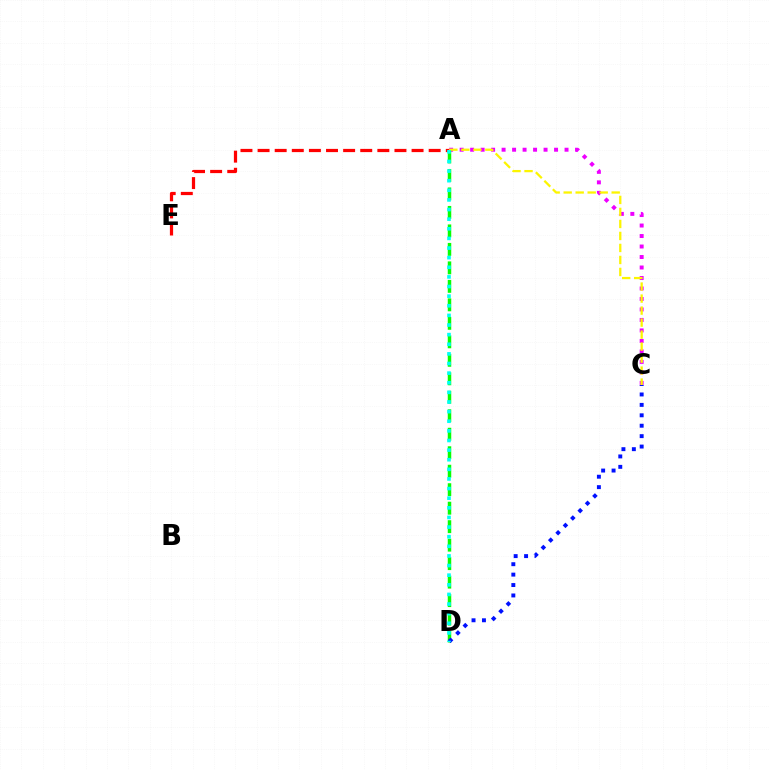{('A', 'E'): [{'color': '#ff0000', 'line_style': 'dashed', 'thickness': 2.32}], ('A', 'C'): [{'color': '#ee00ff', 'line_style': 'dotted', 'thickness': 2.85}, {'color': '#fcf500', 'line_style': 'dashed', 'thickness': 1.63}], ('A', 'D'): [{'color': '#08ff00', 'line_style': 'dashed', 'thickness': 2.51}, {'color': '#00fff6', 'line_style': 'dotted', 'thickness': 2.61}], ('C', 'D'): [{'color': '#0010ff', 'line_style': 'dotted', 'thickness': 2.83}]}